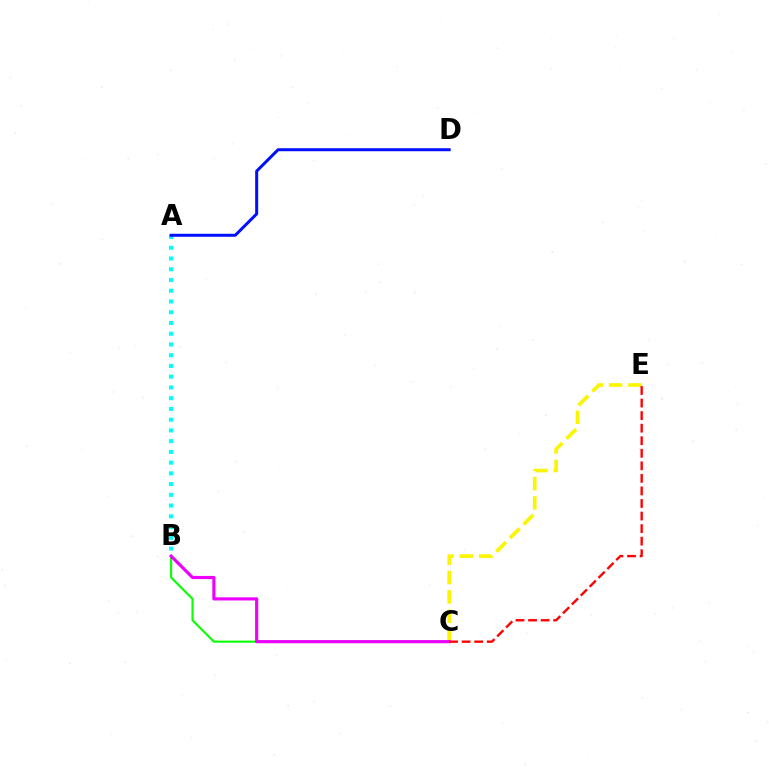{('C', 'E'): [{'color': '#fcf500', 'line_style': 'dashed', 'thickness': 2.62}, {'color': '#ff0000', 'line_style': 'dashed', 'thickness': 1.71}], ('B', 'C'): [{'color': '#08ff00', 'line_style': 'solid', 'thickness': 1.52}, {'color': '#ee00ff', 'line_style': 'solid', 'thickness': 2.27}], ('A', 'B'): [{'color': '#00fff6', 'line_style': 'dotted', 'thickness': 2.92}], ('A', 'D'): [{'color': '#0010ff', 'line_style': 'solid', 'thickness': 2.16}]}